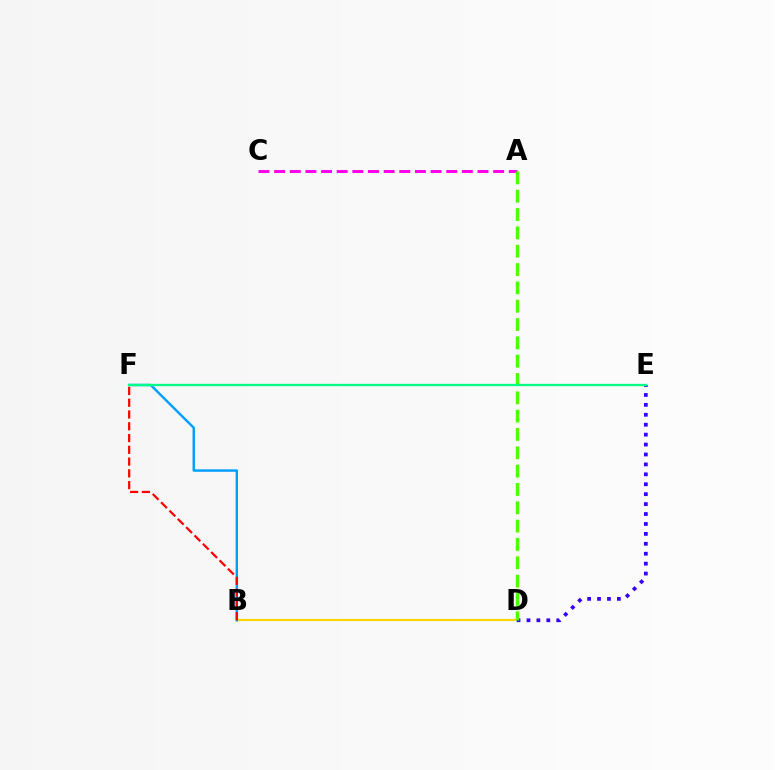{('B', 'D'): [{'color': '#ffd500', 'line_style': 'solid', 'thickness': 1.54}], ('D', 'E'): [{'color': '#3700ff', 'line_style': 'dotted', 'thickness': 2.7}], ('A', 'C'): [{'color': '#ff00ed', 'line_style': 'dashed', 'thickness': 2.13}], ('A', 'D'): [{'color': '#4fff00', 'line_style': 'dashed', 'thickness': 2.49}], ('B', 'F'): [{'color': '#009eff', 'line_style': 'solid', 'thickness': 1.74}, {'color': '#ff0000', 'line_style': 'dashed', 'thickness': 1.6}], ('E', 'F'): [{'color': '#00ff86', 'line_style': 'solid', 'thickness': 1.66}]}